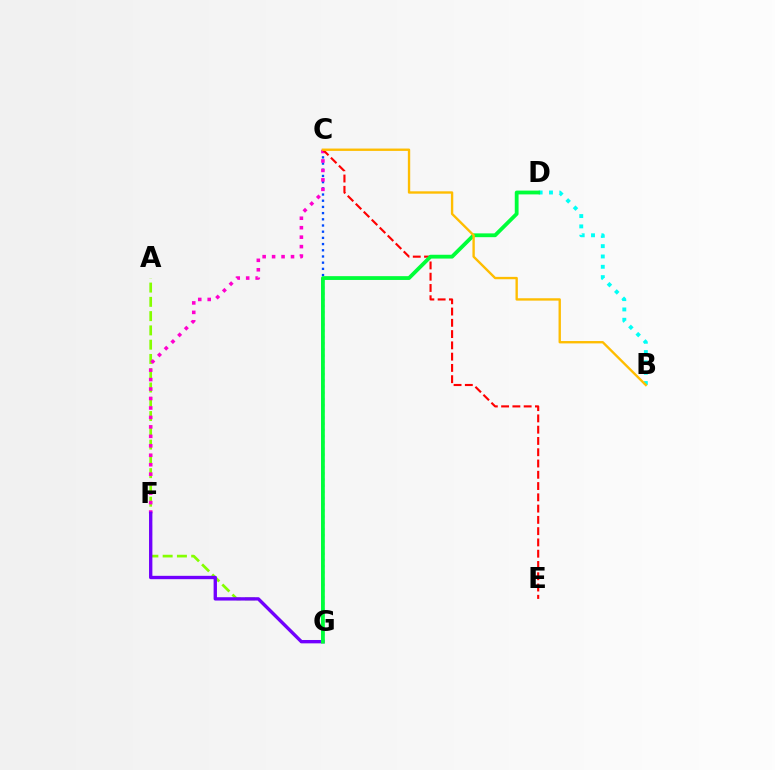{('C', 'G'): [{'color': '#004bff', 'line_style': 'dotted', 'thickness': 1.68}], ('B', 'D'): [{'color': '#00fff6', 'line_style': 'dotted', 'thickness': 2.8}], ('A', 'G'): [{'color': '#84ff00', 'line_style': 'dashed', 'thickness': 1.94}], ('C', 'F'): [{'color': '#ff00cf', 'line_style': 'dotted', 'thickness': 2.57}], ('C', 'E'): [{'color': '#ff0000', 'line_style': 'dashed', 'thickness': 1.53}], ('F', 'G'): [{'color': '#7200ff', 'line_style': 'solid', 'thickness': 2.41}], ('D', 'G'): [{'color': '#00ff39', 'line_style': 'solid', 'thickness': 2.74}], ('B', 'C'): [{'color': '#ffbd00', 'line_style': 'solid', 'thickness': 1.7}]}